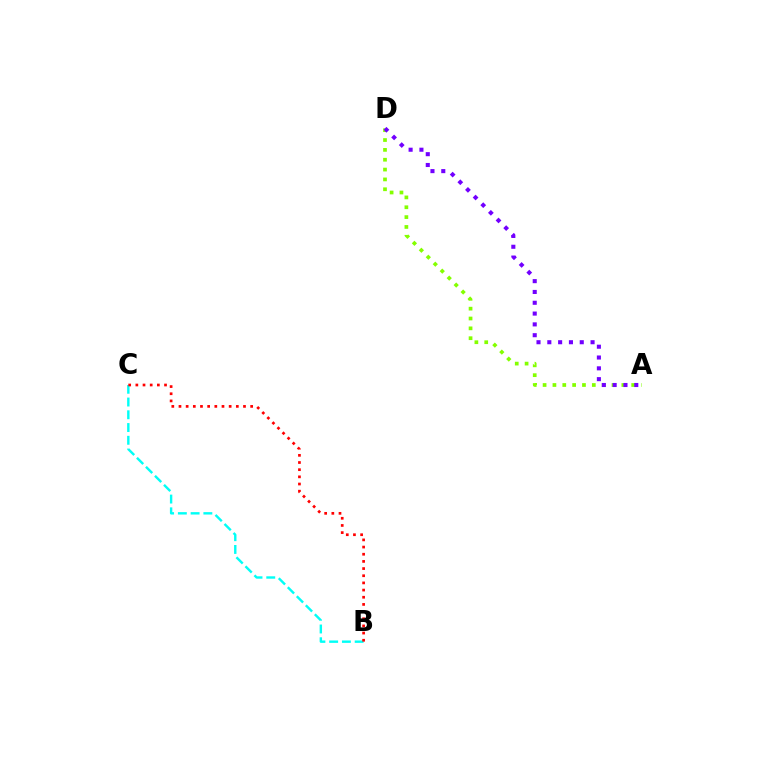{('A', 'D'): [{'color': '#84ff00', 'line_style': 'dotted', 'thickness': 2.67}, {'color': '#7200ff', 'line_style': 'dotted', 'thickness': 2.94}], ('B', 'C'): [{'color': '#00fff6', 'line_style': 'dashed', 'thickness': 1.73}, {'color': '#ff0000', 'line_style': 'dotted', 'thickness': 1.95}]}